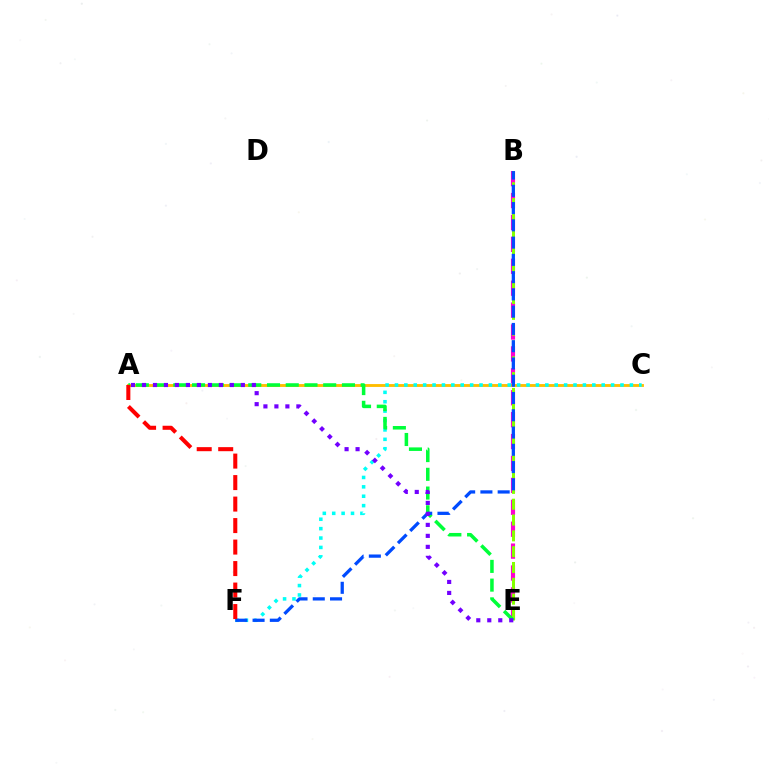{('A', 'C'): [{'color': '#ffbd00', 'line_style': 'solid', 'thickness': 2.06}], ('C', 'F'): [{'color': '#00fff6', 'line_style': 'dotted', 'thickness': 2.55}], ('B', 'E'): [{'color': '#ff00cf', 'line_style': 'dashed', 'thickness': 2.98}, {'color': '#84ff00', 'line_style': 'dashed', 'thickness': 2.15}], ('A', 'E'): [{'color': '#00ff39', 'line_style': 'dashed', 'thickness': 2.55}, {'color': '#7200ff', 'line_style': 'dotted', 'thickness': 2.99}], ('B', 'F'): [{'color': '#004bff', 'line_style': 'dashed', 'thickness': 2.35}], ('A', 'F'): [{'color': '#ff0000', 'line_style': 'dashed', 'thickness': 2.92}]}